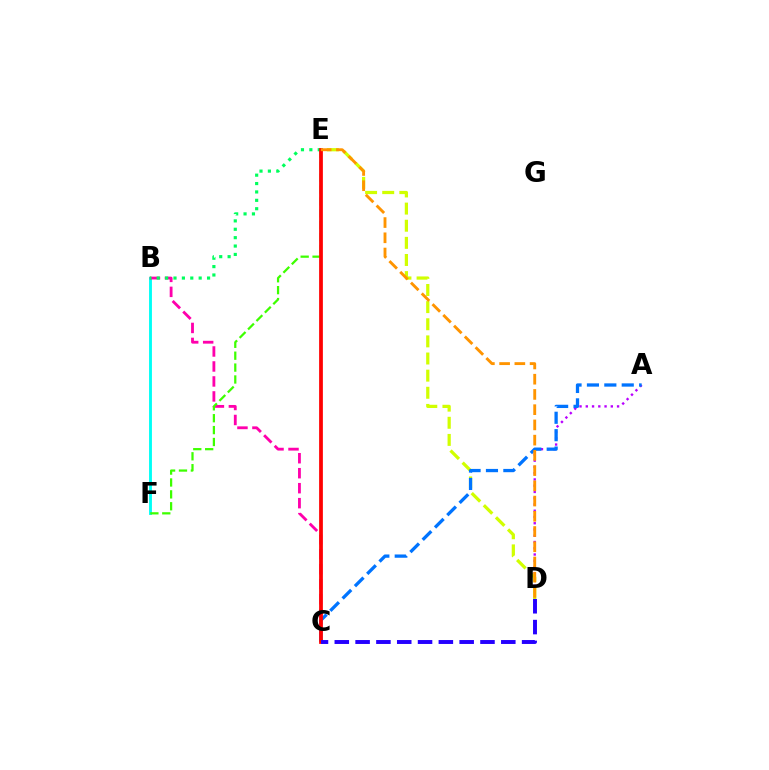{('A', 'D'): [{'color': '#b900ff', 'line_style': 'dotted', 'thickness': 1.7}], ('B', 'F'): [{'color': '#00fff6', 'line_style': 'solid', 'thickness': 2.06}], ('D', 'E'): [{'color': '#d1ff00', 'line_style': 'dashed', 'thickness': 2.33}, {'color': '#ff9400', 'line_style': 'dashed', 'thickness': 2.07}], ('B', 'C'): [{'color': '#ff00ac', 'line_style': 'dashed', 'thickness': 2.03}], ('A', 'C'): [{'color': '#0074ff', 'line_style': 'dashed', 'thickness': 2.36}], ('B', 'E'): [{'color': '#00ff5c', 'line_style': 'dotted', 'thickness': 2.28}], ('E', 'F'): [{'color': '#3dff00', 'line_style': 'dashed', 'thickness': 1.62}], ('C', 'E'): [{'color': '#ff0000', 'line_style': 'solid', 'thickness': 2.7}], ('C', 'D'): [{'color': '#2500ff', 'line_style': 'dashed', 'thickness': 2.83}]}